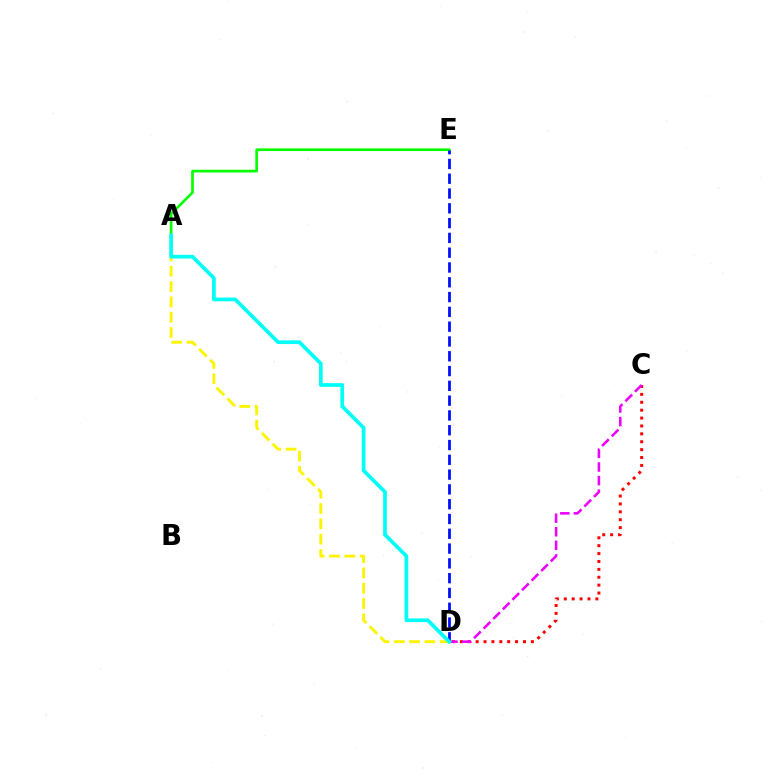{('C', 'D'): [{'color': '#ff0000', 'line_style': 'dotted', 'thickness': 2.14}, {'color': '#ee00ff', 'line_style': 'dashed', 'thickness': 1.84}], ('A', 'E'): [{'color': '#08ff00', 'line_style': 'solid', 'thickness': 1.93}], ('D', 'E'): [{'color': '#0010ff', 'line_style': 'dashed', 'thickness': 2.01}], ('A', 'D'): [{'color': '#fcf500', 'line_style': 'dashed', 'thickness': 2.08}, {'color': '#00fff6', 'line_style': 'solid', 'thickness': 2.67}]}